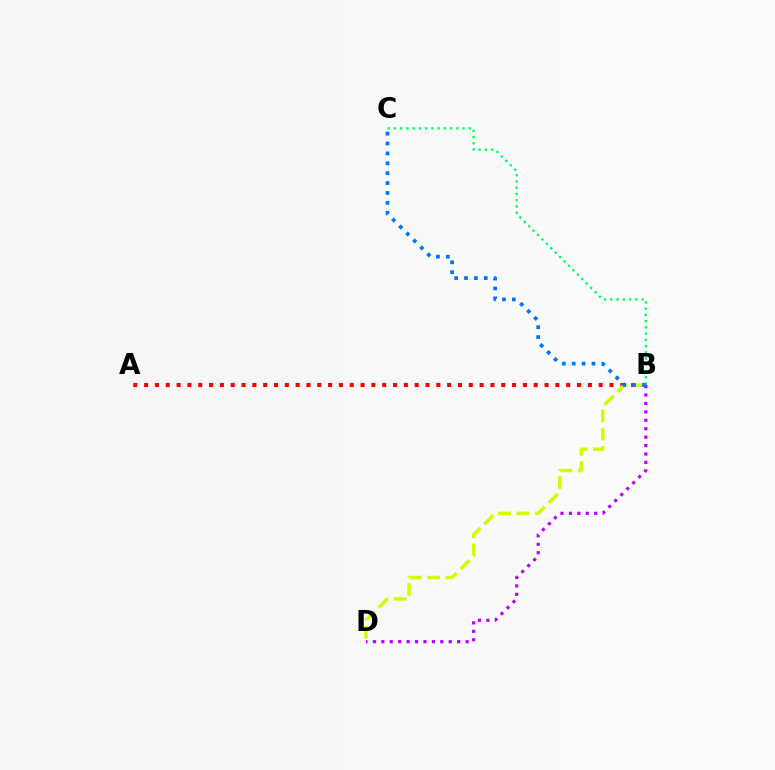{('A', 'B'): [{'color': '#ff0000', 'line_style': 'dotted', 'thickness': 2.94}], ('B', 'D'): [{'color': '#d1ff00', 'line_style': 'dashed', 'thickness': 2.49}, {'color': '#b900ff', 'line_style': 'dotted', 'thickness': 2.29}], ('B', 'C'): [{'color': '#00ff5c', 'line_style': 'dotted', 'thickness': 1.7}, {'color': '#0074ff', 'line_style': 'dotted', 'thickness': 2.69}]}